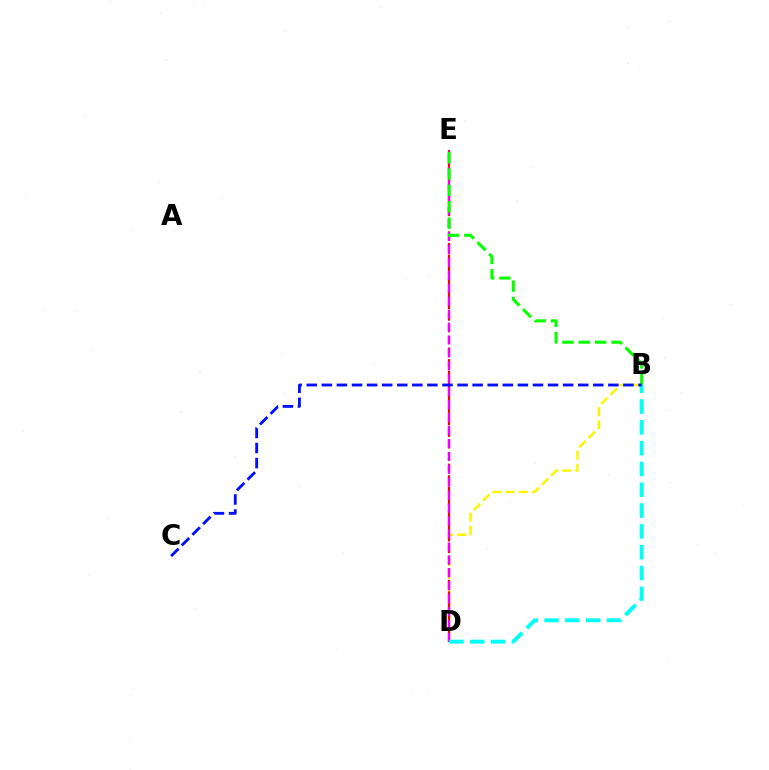{('B', 'D'): [{'color': '#fcf500', 'line_style': 'dashed', 'thickness': 1.78}, {'color': '#00fff6', 'line_style': 'dashed', 'thickness': 2.83}], ('D', 'E'): [{'color': '#ff0000', 'line_style': 'dashed', 'thickness': 1.58}, {'color': '#ee00ff', 'line_style': 'dashed', 'thickness': 1.76}], ('B', 'E'): [{'color': '#08ff00', 'line_style': 'dashed', 'thickness': 2.22}], ('B', 'C'): [{'color': '#0010ff', 'line_style': 'dashed', 'thickness': 2.05}]}